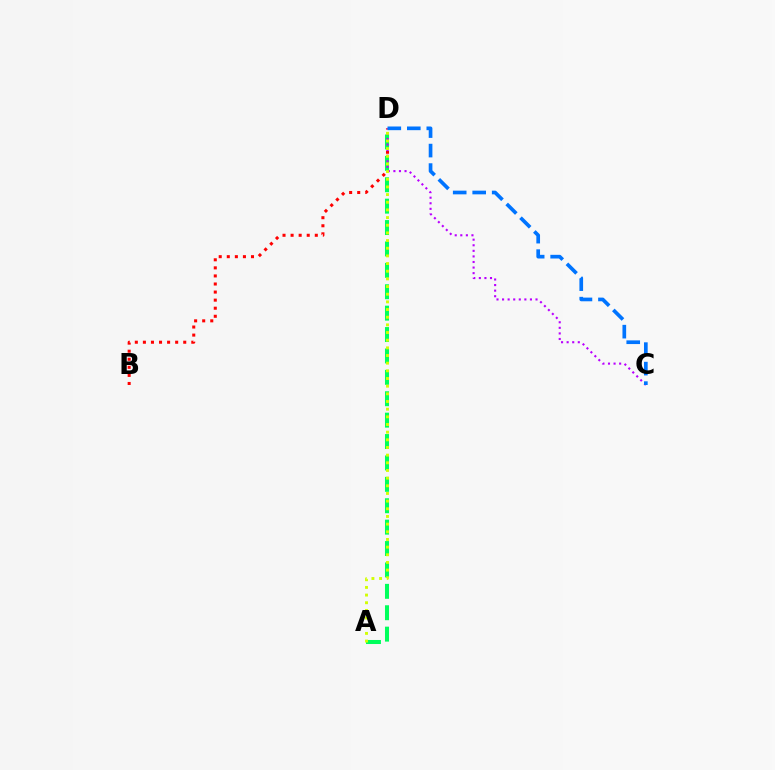{('B', 'D'): [{'color': '#ff0000', 'line_style': 'dotted', 'thickness': 2.19}], ('A', 'D'): [{'color': '#00ff5c', 'line_style': 'dashed', 'thickness': 2.91}, {'color': '#d1ff00', 'line_style': 'dotted', 'thickness': 2.08}], ('C', 'D'): [{'color': '#b900ff', 'line_style': 'dotted', 'thickness': 1.51}, {'color': '#0074ff', 'line_style': 'dashed', 'thickness': 2.65}]}